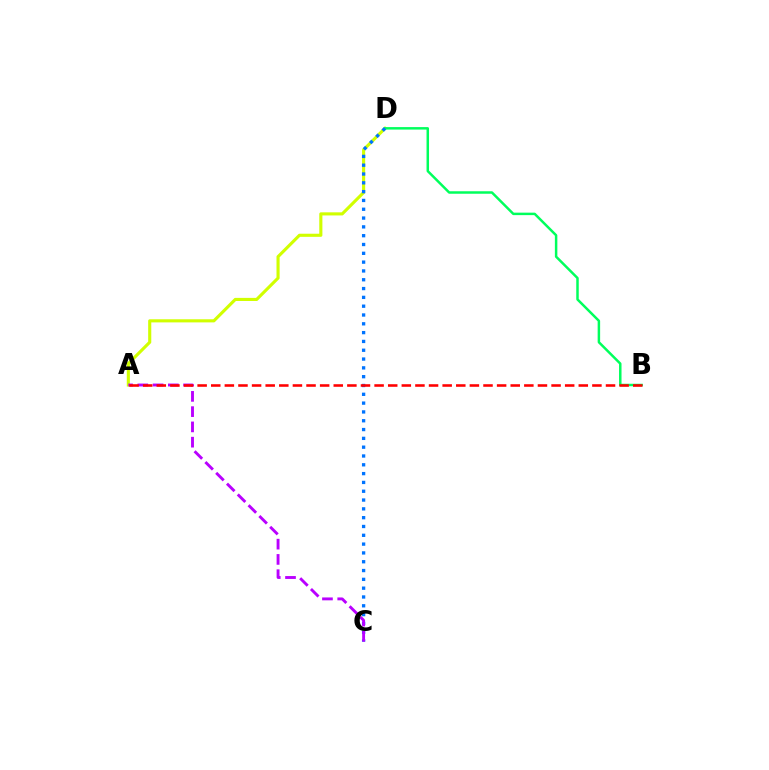{('A', 'D'): [{'color': '#d1ff00', 'line_style': 'solid', 'thickness': 2.24}], ('B', 'D'): [{'color': '#00ff5c', 'line_style': 'solid', 'thickness': 1.79}], ('C', 'D'): [{'color': '#0074ff', 'line_style': 'dotted', 'thickness': 2.39}], ('A', 'C'): [{'color': '#b900ff', 'line_style': 'dashed', 'thickness': 2.07}], ('A', 'B'): [{'color': '#ff0000', 'line_style': 'dashed', 'thickness': 1.85}]}